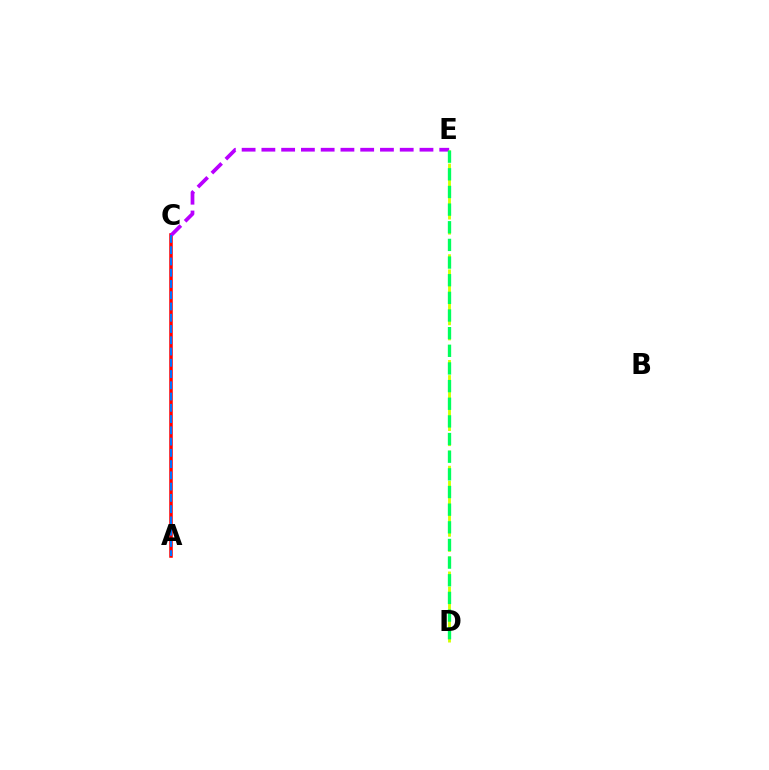{('A', 'C'): [{'color': '#ff0000', 'line_style': 'solid', 'thickness': 2.54}, {'color': '#0074ff', 'line_style': 'dashed', 'thickness': 1.53}], ('C', 'E'): [{'color': '#b900ff', 'line_style': 'dashed', 'thickness': 2.68}], ('D', 'E'): [{'color': '#d1ff00', 'line_style': 'dashed', 'thickness': 2.05}, {'color': '#00ff5c', 'line_style': 'dashed', 'thickness': 2.4}]}